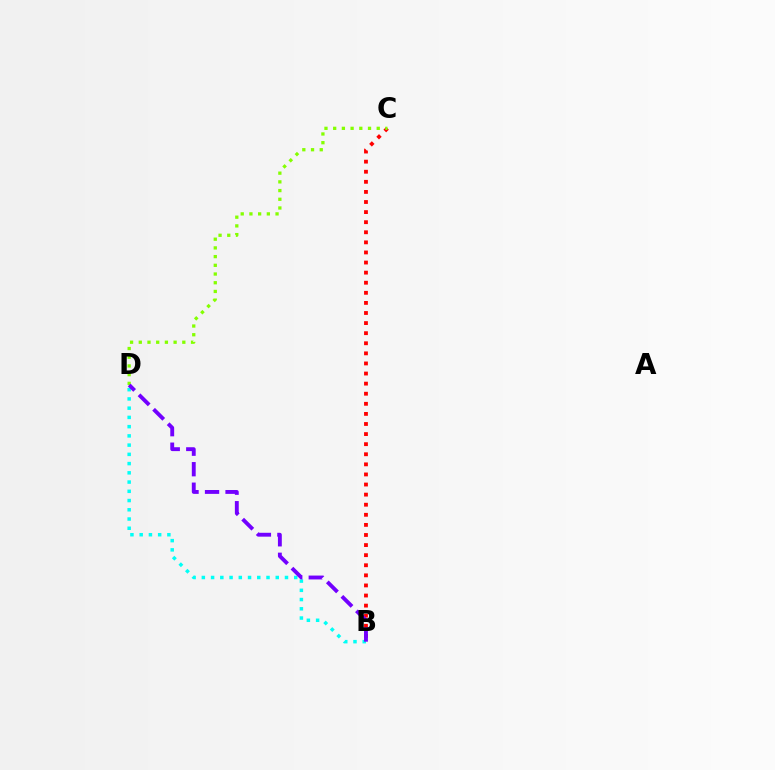{('B', 'C'): [{'color': '#ff0000', 'line_style': 'dotted', 'thickness': 2.74}], ('C', 'D'): [{'color': '#84ff00', 'line_style': 'dotted', 'thickness': 2.37}], ('B', 'D'): [{'color': '#00fff6', 'line_style': 'dotted', 'thickness': 2.51}, {'color': '#7200ff', 'line_style': 'dashed', 'thickness': 2.79}]}